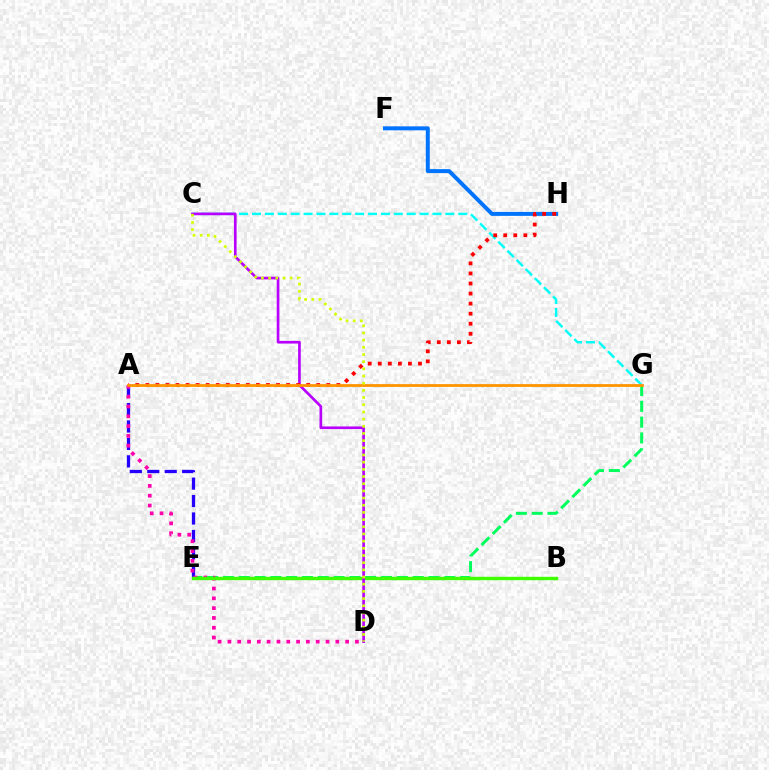{('E', 'G'): [{'color': '#00ff5c', 'line_style': 'dashed', 'thickness': 2.15}], ('C', 'G'): [{'color': '#00fff6', 'line_style': 'dashed', 'thickness': 1.75}], ('F', 'H'): [{'color': '#0074ff', 'line_style': 'solid', 'thickness': 2.87}], ('A', 'E'): [{'color': '#2500ff', 'line_style': 'dashed', 'thickness': 2.37}], ('A', 'D'): [{'color': '#ff00ac', 'line_style': 'dotted', 'thickness': 2.67}], ('B', 'E'): [{'color': '#3dff00', 'line_style': 'solid', 'thickness': 2.44}], ('C', 'D'): [{'color': '#b900ff', 'line_style': 'solid', 'thickness': 1.92}, {'color': '#d1ff00', 'line_style': 'dotted', 'thickness': 1.95}], ('A', 'H'): [{'color': '#ff0000', 'line_style': 'dotted', 'thickness': 2.73}], ('A', 'G'): [{'color': '#ff9400', 'line_style': 'solid', 'thickness': 2.0}]}